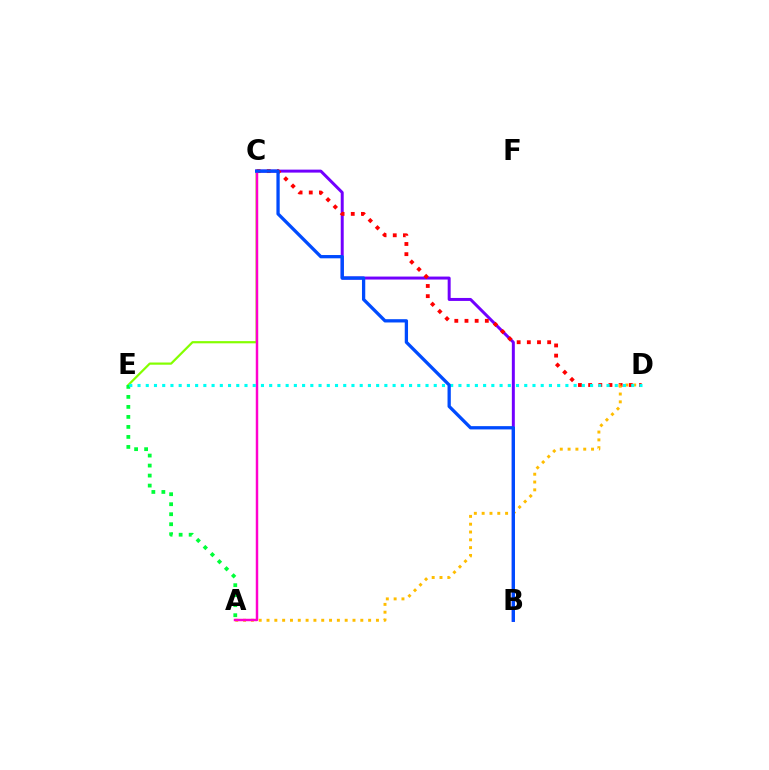{('C', 'E'): [{'color': '#84ff00', 'line_style': 'solid', 'thickness': 1.59}], ('B', 'C'): [{'color': '#7200ff', 'line_style': 'solid', 'thickness': 2.14}, {'color': '#004bff', 'line_style': 'solid', 'thickness': 2.36}], ('C', 'D'): [{'color': '#ff0000', 'line_style': 'dotted', 'thickness': 2.76}], ('A', 'D'): [{'color': '#ffbd00', 'line_style': 'dotted', 'thickness': 2.12}], ('A', 'C'): [{'color': '#ff00cf', 'line_style': 'solid', 'thickness': 1.77}], ('A', 'E'): [{'color': '#00ff39', 'line_style': 'dotted', 'thickness': 2.72}], ('D', 'E'): [{'color': '#00fff6', 'line_style': 'dotted', 'thickness': 2.24}]}